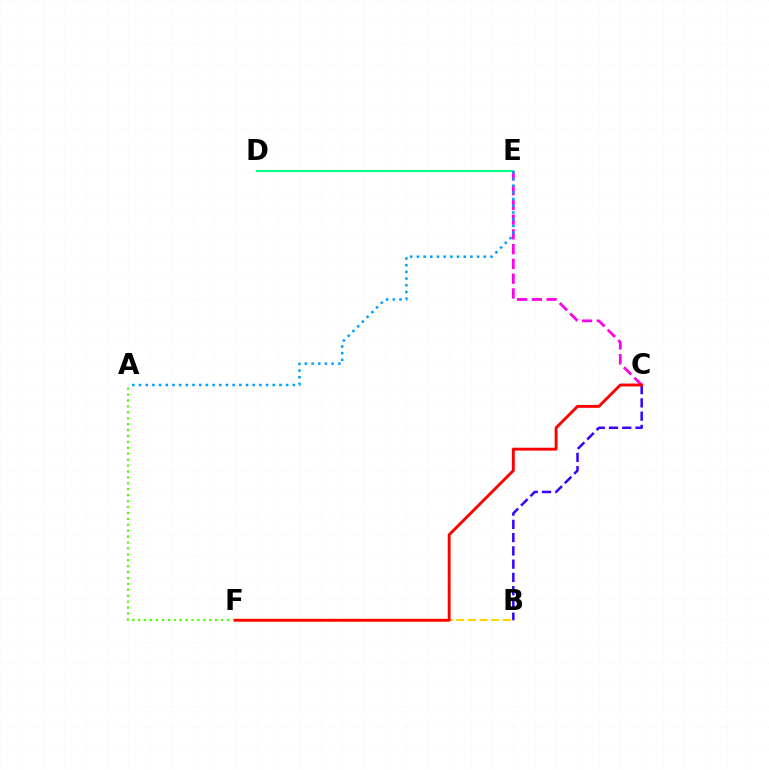{('B', 'F'): [{'color': '#ffd500', 'line_style': 'dashed', 'thickness': 1.58}], ('D', 'E'): [{'color': '#00ff86', 'line_style': 'solid', 'thickness': 1.54}], ('C', 'E'): [{'color': '#ff00ed', 'line_style': 'dashed', 'thickness': 2.01}], ('A', 'F'): [{'color': '#4fff00', 'line_style': 'dotted', 'thickness': 1.61}], ('B', 'C'): [{'color': '#3700ff', 'line_style': 'dashed', 'thickness': 1.8}], ('A', 'E'): [{'color': '#009eff', 'line_style': 'dotted', 'thickness': 1.82}], ('C', 'F'): [{'color': '#ff0000', 'line_style': 'solid', 'thickness': 2.09}]}